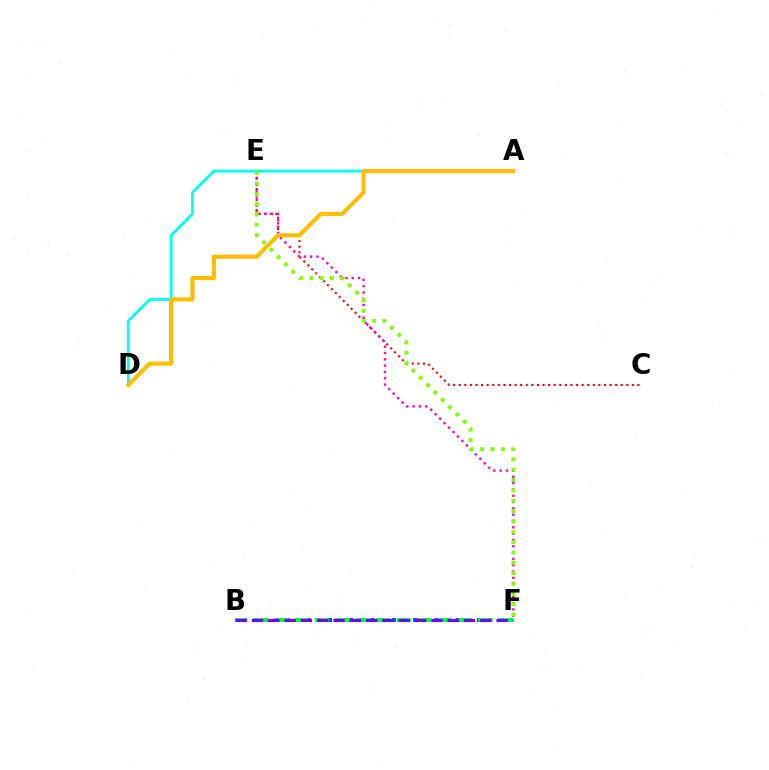{('C', 'E'): [{'color': '#ff0000', 'line_style': 'dotted', 'thickness': 1.52}], ('A', 'D'): [{'color': '#00fff6', 'line_style': 'solid', 'thickness': 2.05}, {'color': '#ffbd00', 'line_style': 'solid', 'thickness': 2.96}], ('E', 'F'): [{'color': '#ff00cf', 'line_style': 'dotted', 'thickness': 1.72}, {'color': '#84ff00', 'line_style': 'dotted', 'thickness': 2.81}], ('B', 'F'): [{'color': '#004bff', 'line_style': 'dotted', 'thickness': 2.89}, {'color': '#00ff39', 'line_style': 'dashed', 'thickness': 2.78}, {'color': '#7200ff', 'line_style': 'dashed', 'thickness': 2.22}]}